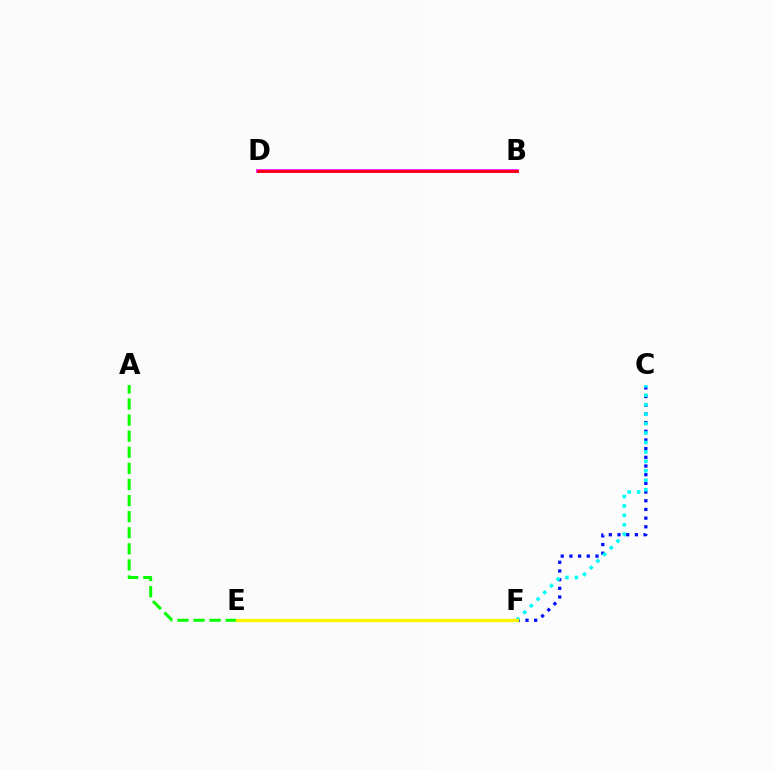{('C', 'F'): [{'color': '#0010ff', 'line_style': 'dotted', 'thickness': 2.36}, {'color': '#00fff6', 'line_style': 'dotted', 'thickness': 2.57}], ('A', 'E'): [{'color': '#08ff00', 'line_style': 'dashed', 'thickness': 2.19}], ('B', 'D'): [{'color': '#ee00ff', 'line_style': 'solid', 'thickness': 2.63}, {'color': '#ff0000', 'line_style': 'solid', 'thickness': 1.94}], ('E', 'F'): [{'color': '#fcf500', 'line_style': 'solid', 'thickness': 2.43}]}